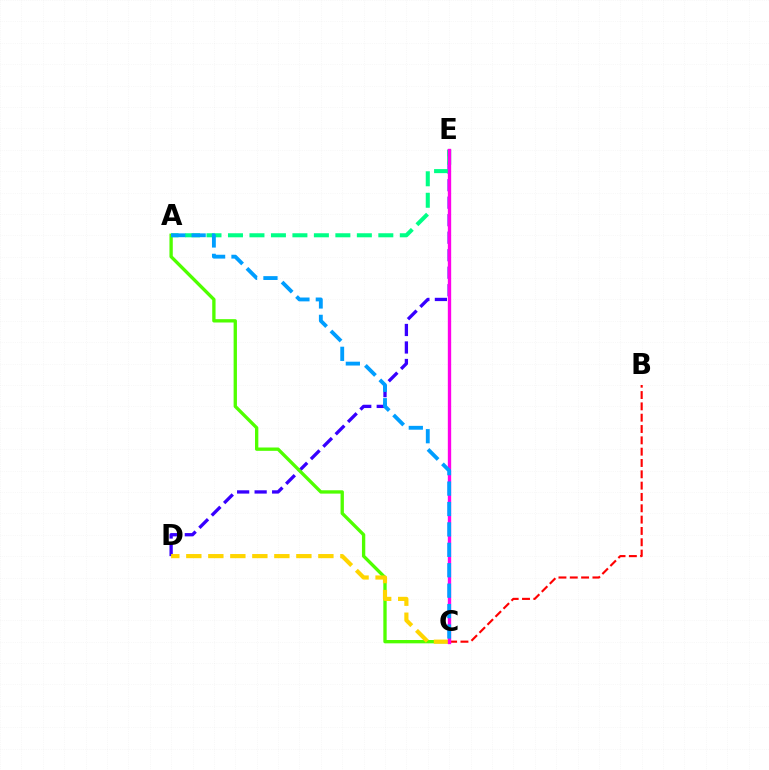{('D', 'E'): [{'color': '#3700ff', 'line_style': 'dashed', 'thickness': 2.38}], ('A', 'C'): [{'color': '#4fff00', 'line_style': 'solid', 'thickness': 2.4}, {'color': '#009eff', 'line_style': 'dashed', 'thickness': 2.77}], ('A', 'E'): [{'color': '#00ff86', 'line_style': 'dashed', 'thickness': 2.92}], ('B', 'C'): [{'color': '#ff0000', 'line_style': 'dashed', 'thickness': 1.54}], ('C', 'D'): [{'color': '#ffd500', 'line_style': 'dashed', 'thickness': 2.99}], ('C', 'E'): [{'color': '#ff00ed', 'line_style': 'solid', 'thickness': 2.41}]}